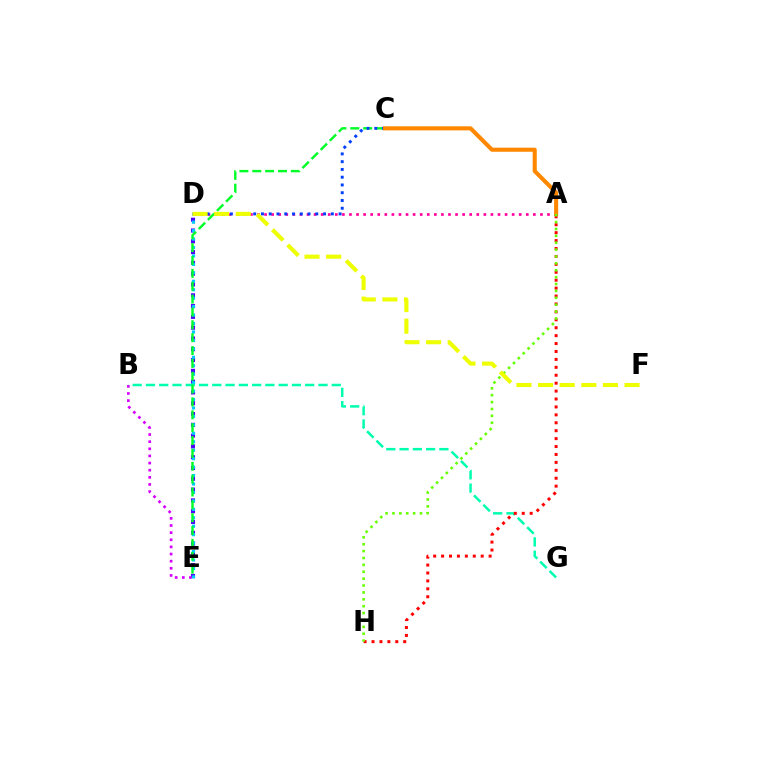{('D', 'E'): [{'color': '#4f00ff', 'line_style': 'dotted', 'thickness': 2.93}, {'color': '#00c7ff', 'line_style': 'dotted', 'thickness': 2.29}], ('B', 'E'): [{'color': '#d600ff', 'line_style': 'dotted', 'thickness': 1.94}], ('B', 'G'): [{'color': '#00ffaf', 'line_style': 'dashed', 'thickness': 1.8}], ('A', 'D'): [{'color': '#ff00a0', 'line_style': 'dotted', 'thickness': 1.92}], ('C', 'E'): [{'color': '#00ff27', 'line_style': 'dashed', 'thickness': 1.75}], ('C', 'D'): [{'color': '#003fff', 'line_style': 'dotted', 'thickness': 2.11}], ('A', 'C'): [{'color': '#ff8800', 'line_style': 'solid', 'thickness': 2.94}], ('A', 'H'): [{'color': '#ff0000', 'line_style': 'dotted', 'thickness': 2.15}, {'color': '#66ff00', 'line_style': 'dotted', 'thickness': 1.87}], ('D', 'F'): [{'color': '#eeff00', 'line_style': 'dashed', 'thickness': 2.94}]}